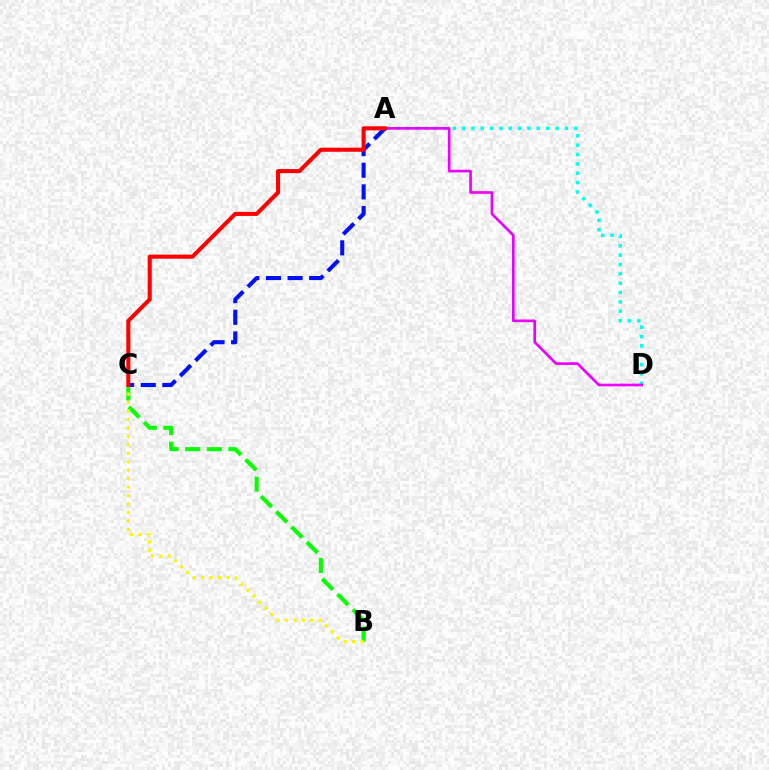{('A', 'D'): [{'color': '#00fff6', 'line_style': 'dotted', 'thickness': 2.54}, {'color': '#ee00ff', 'line_style': 'solid', 'thickness': 1.92}], ('B', 'C'): [{'color': '#08ff00', 'line_style': 'dashed', 'thickness': 2.93}, {'color': '#fcf500', 'line_style': 'dotted', 'thickness': 2.3}], ('A', 'C'): [{'color': '#0010ff', 'line_style': 'dashed', 'thickness': 2.94}, {'color': '#ff0000', 'line_style': 'solid', 'thickness': 2.93}]}